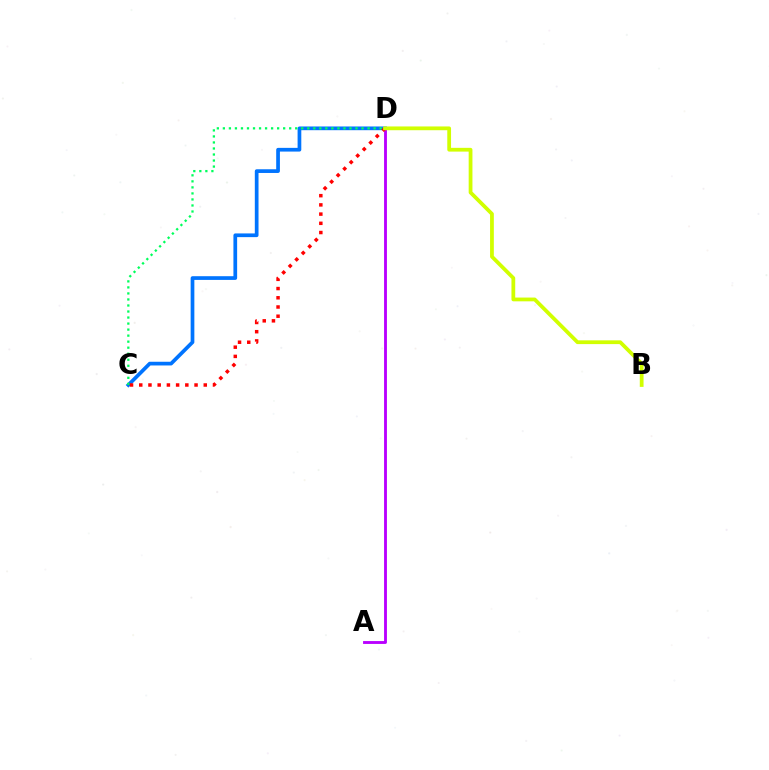{('C', 'D'): [{'color': '#0074ff', 'line_style': 'solid', 'thickness': 2.67}, {'color': '#00ff5c', 'line_style': 'dotted', 'thickness': 1.64}, {'color': '#ff0000', 'line_style': 'dotted', 'thickness': 2.5}], ('A', 'D'): [{'color': '#b900ff', 'line_style': 'solid', 'thickness': 2.06}], ('B', 'D'): [{'color': '#d1ff00', 'line_style': 'solid', 'thickness': 2.71}]}